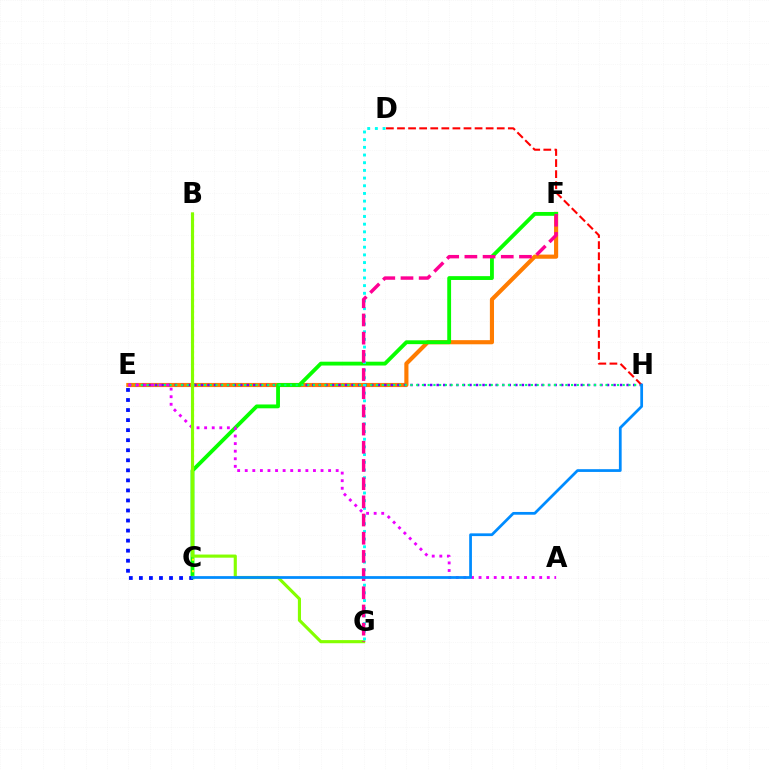{('E', 'F'): [{'color': '#ff7c00', 'line_style': 'solid', 'thickness': 2.98}], ('E', 'H'): [{'color': '#7200ff', 'line_style': 'dotted', 'thickness': 1.78}, {'color': '#00ff74', 'line_style': 'dotted', 'thickness': 1.56}], ('C', 'F'): [{'color': '#08ff00', 'line_style': 'solid', 'thickness': 2.76}], ('B', 'C'): [{'color': '#fcf500', 'line_style': 'dotted', 'thickness': 1.56}], ('D', 'H'): [{'color': '#ff0000', 'line_style': 'dashed', 'thickness': 1.51}], ('A', 'E'): [{'color': '#ee00ff', 'line_style': 'dotted', 'thickness': 2.06}], ('B', 'G'): [{'color': '#84ff00', 'line_style': 'solid', 'thickness': 2.25}], ('D', 'G'): [{'color': '#00fff6', 'line_style': 'dotted', 'thickness': 2.09}], ('C', 'E'): [{'color': '#0010ff', 'line_style': 'dotted', 'thickness': 2.73}], ('F', 'G'): [{'color': '#ff0094', 'line_style': 'dashed', 'thickness': 2.47}], ('C', 'H'): [{'color': '#008cff', 'line_style': 'solid', 'thickness': 1.98}]}